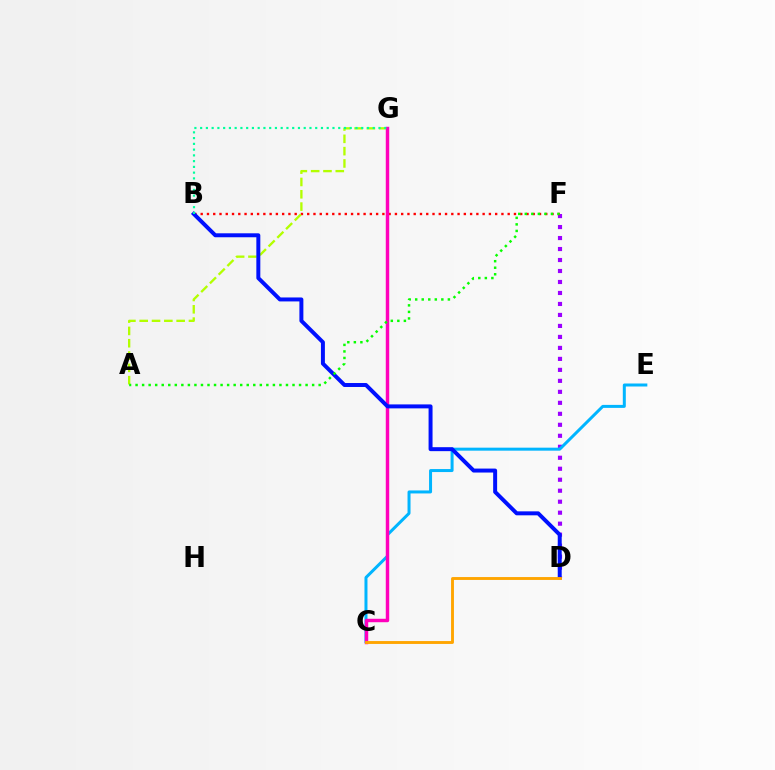{('D', 'F'): [{'color': '#9b00ff', 'line_style': 'dotted', 'thickness': 2.98}], ('B', 'F'): [{'color': '#ff0000', 'line_style': 'dotted', 'thickness': 1.7}], ('A', 'G'): [{'color': '#b3ff00', 'line_style': 'dashed', 'thickness': 1.67}], ('C', 'E'): [{'color': '#00b5ff', 'line_style': 'solid', 'thickness': 2.16}], ('C', 'G'): [{'color': '#ff00bd', 'line_style': 'solid', 'thickness': 2.49}], ('B', 'D'): [{'color': '#0010ff', 'line_style': 'solid', 'thickness': 2.85}], ('B', 'G'): [{'color': '#00ff9d', 'line_style': 'dotted', 'thickness': 1.56}], ('C', 'D'): [{'color': '#ffa500', 'line_style': 'solid', 'thickness': 2.08}], ('A', 'F'): [{'color': '#08ff00', 'line_style': 'dotted', 'thickness': 1.78}]}